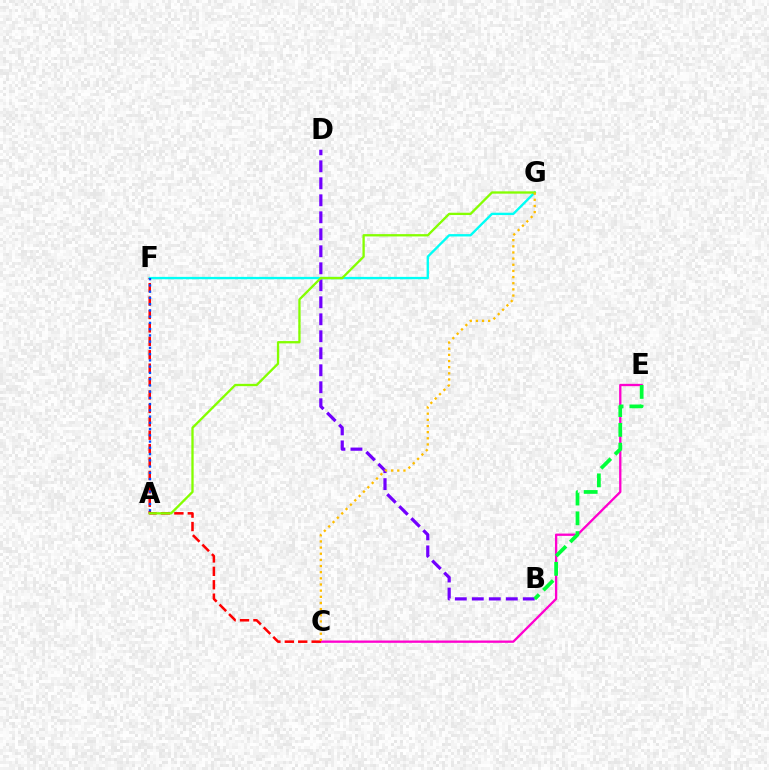{('F', 'G'): [{'color': '#00fff6', 'line_style': 'solid', 'thickness': 1.7}], ('C', 'E'): [{'color': '#ff00cf', 'line_style': 'solid', 'thickness': 1.66}], ('B', 'D'): [{'color': '#7200ff', 'line_style': 'dashed', 'thickness': 2.31}], ('C', 'F'): [{'color': '#ff0000', 'line_style': 'dashed', 'thickness': 1.82}], ('A', 'G'): [{'color': '#84ff00', 'line_style': 'solid', 'thickness': 1.66}], ('B', 'E'): [{'color': '#00ff39', 'line_style': 'dashed', 'thickness': 2.69}], ('C', 'G'): [{'color': '#ffbd00', 'line_style': 'dotted', 'thickness': 1.67}], ('A', 'F'): [{'color': '#004bff', 'line_style': 'dotted', 'thickness': 1.7}]}